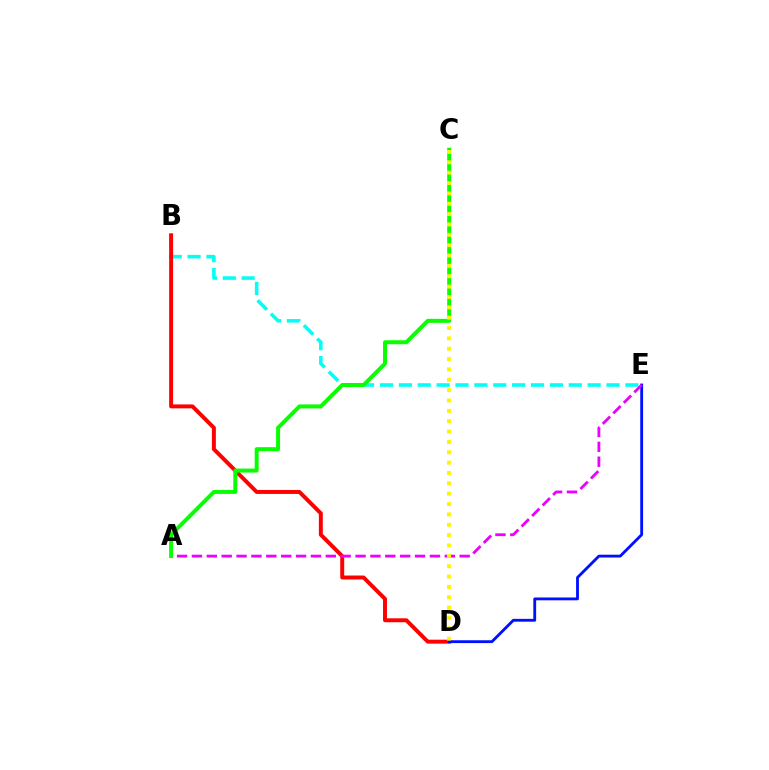{('B', 'E'): [{'color': '#00fff6', 'line_style': 'dashed', 'thickness': 2.56}], ('B', 'D'): [{'color': '#ff0000', 'line_style': 'solid', 'thickness': 2.84}], ('D', 'E'): [{'color': '#0010ff', 'line_style': 'solid', 'thickness': 2.04}], ('A', 'E'): [{'color': '#ee00ff', 'line_style': 'dashed', 'thickness': 2.02}], ('A', 'C'): [{'color': '#08ff00', 'line_style': 'solid', 'thickness': 2.86}], ('C', 'D'): [{'color': '#fcf500', 'line_style': 'dotted', 'thickness': 2.81}]}